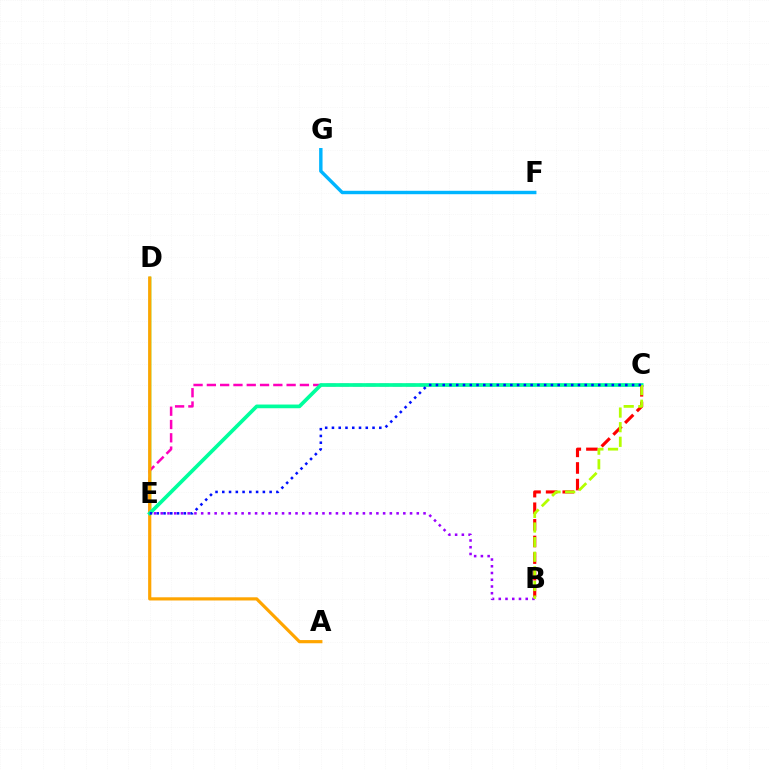{('D', 'E'): [{'color': '#08ff00', 'line_style': 'solid', 'thickness': 1.75}], ('C', 'E'): [{'color': '#ff00bd', 'line_style': 'dashed', 'thickness': 1.81}, {'color': '#00ff9d', 'line_style': 'solid', 'thickness': 2.66}, {'color': '#0010ff', 'line_style': 'dotted', 'thickness': 1.84}], ('A', 'D'): [{'color': '#ffa500', 'line_style': 'solid', 'thickness': 2.29}], ('F', 'G'): [{'color': '#00b5ff', 'line_style': 'solid', 'thickness': 2.46}], ('B', 'C'): [{'color': '#ff0000', 'line_style': 'dashed', 'thickness': 2.26}, {'color': '#b3ff00', 'line_style': 'dashed', 'thickness': 1.99}], ('B', 'E'): [{'color': '#9b00ff', 'line_style': 'dotted', 'thickness': 1.83}]}